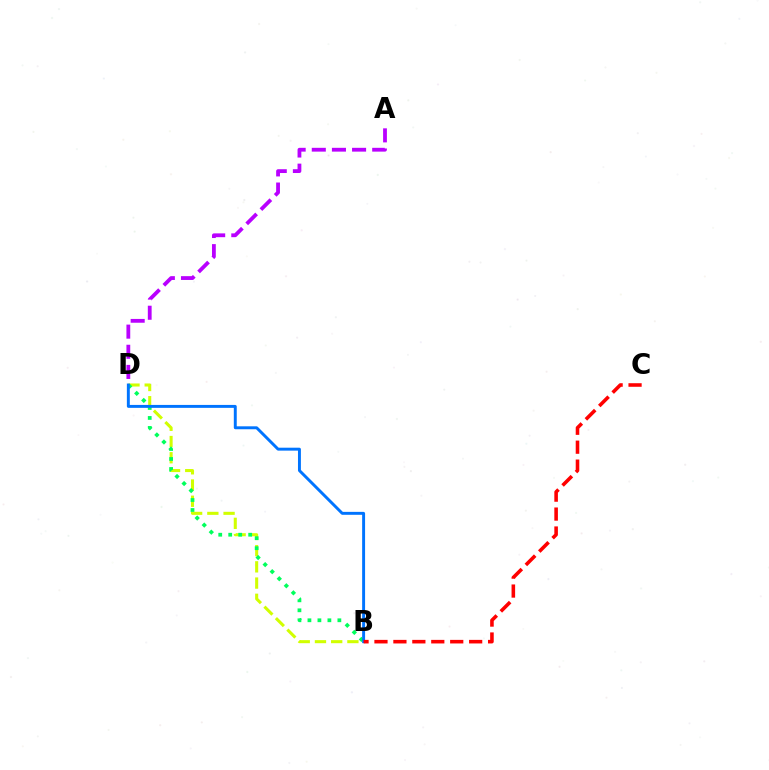{('B', 'D'): [{'color': '#d1ff00', 'line_style': 'dashed', 'thickness': 2.2}, {'color': '#00ff5c', 'line_style': 'dotted', 'thickness': 2.71}, {'color': '#0074ff', 'line_style': 'solid', 'thickness': 2.11}], ('A', 'D'): [{'color': '#b900ff', 'line_style': 'dashed', 'thickness': 2.74}], ('B', 'C'): [{'color': '#ff0000', 'line_style': 'dashed', 'thickness': 2.57}]}